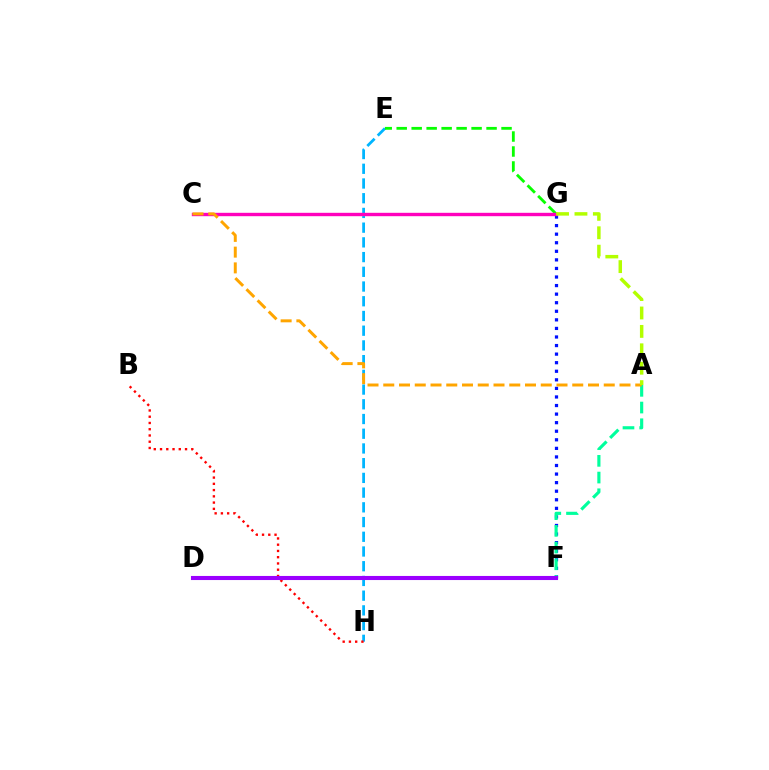{('E', 'H'): [{'color': '#00b5ff', 'line_style': 'dashed', 'thickness': 2.0}], ('F', 'G'): [{'color': '#0010ff', 'line_style': 'dotted', 'thickness': 2.33}], ('B', 'H'): [{'color': '#ff0000', 'line_style': 'dotted', 'thickness': 1.7}], ('E', 'G'): [{'color': '#08ff00', 'line_style': 'dashed', 'thickness': 2.03}], ('A', 'F'): [{'color': '#00ff9d', 'line_style': 'dashed', 'thickness': 2.27}], ('C', 'G'): [{'color': '#ff00bd', 'line_style': 'solid', 'thickness': 2.44}], ('D', 'F'): [{'color': '#9b00ff', 'line_style': 'solid', 'thickness': 2.94}], ('A', 'C'): [{'color': '#ffa500', 'line_style': 'dashed', 'thickness': 2.14}], ('A', 'G'): [{'color': '#b3ff00', 'line_style': 'dashed', 'thickness': 2.5}]}